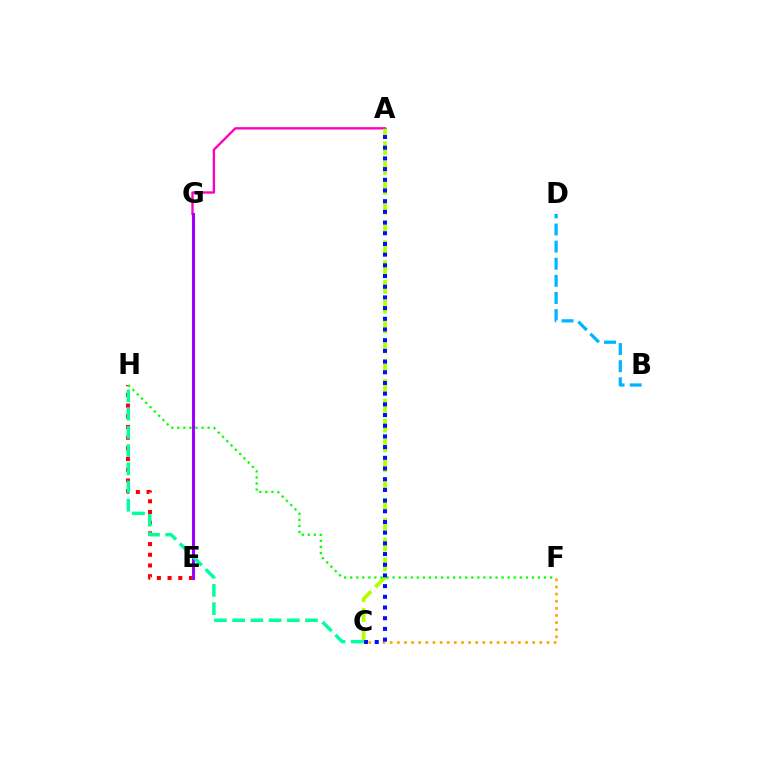{('E', 'H'): [{'color': '#ff0000', 'line_style': 'dotted', 'thickness': 2.91}], ('A', 'G'): [{'color': '#ff00bd', 'line_style': 'solid', 'thickness': 1.69}], ('B', 'D'): [{'color': '#00b5ff', 'line_style': 'dashed', 'thickness': 2.33}], ('E', 'G'): [{'color': '#9b00ff', 'line_style': 'solid', 'thickness': 2.21}], ('A', 'C'): [{'color': '#b3ff00', 'line_style': 'dashed', 'thickness': 2.69}, {'color': '#0010ff', 'line_style': 'dotted', 'thickness': 2.91}], ('C', 'F'): [{'color': '#ffa500', 'line_style': 'dotted', 'thickness': 1.94}], ('C', 'H'): [{'color': '#00ff9d', 'line_style': 'dashed', 'thickness': 2.47}], ('F', 'H'): [{'color': '#08ff00', 'line_style': 'dotted', 'thickness': 1.65}]}